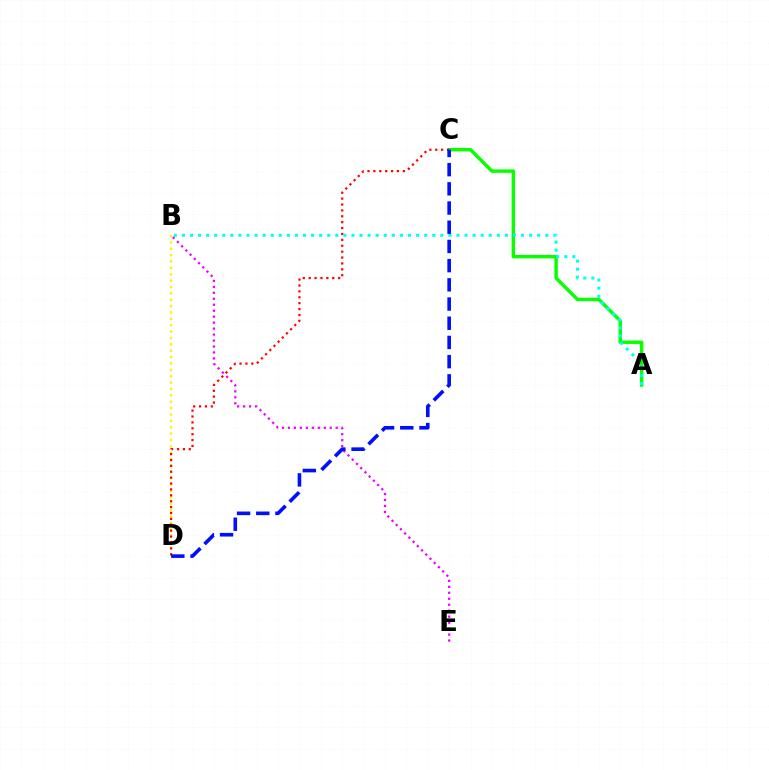{('B', 'D'): [{'color': '#fcf500', 'line_style': 'dotted', 'thickness': 1.73}], ('A', 'C'): [{'color': '#08ff00', 'line_style': 'solid', 'thickness': 2.48}], ('B', 'E'): [{'color': '#ee00ff', 'line_style': 'dotted', 'thickness': 1.62}], ('C', 'D'): [{'color': '#ff0000', 'line_style': 'dotted', 'thickness': 1.6}, {'color': '#0010ff', 'line_style': 'dashed', 'thickness': 2.61}], ('A', 'B'): [{'color': '#00fff6', 'line_style': 'dotted', 'thickness': 2.19}]}